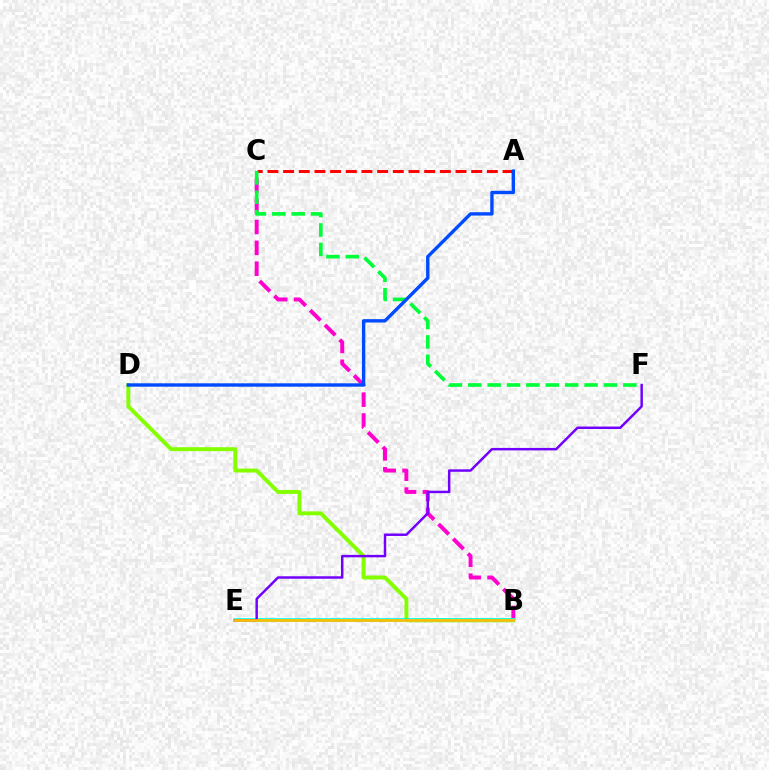{('A', 'C'): [{'color': '#ff0000', 'line_style': 'dashed', 'thickness': 2.13}], ('B', 'C'): [{'color': '#ff00cf', 'line_style': 'dashed', 'thickness': 2.83}], ('B', 'D'): [{'color': '#84ff00', 'line_style': 'solid', 'thickness': 2.83}], ('C', 'F'): [{'color': '#00ff39', 'line_style': 'dashed', 'thickness': 2.63}], ('A', 'D'): [{'color': '#004bff', 'line_style': 'solid', 'thickness': 2.44}], ('B', 'E'): [{'color': '#00fff6', 'line_style': 'solid', 'thickness': 2.65}, {'color': '#ffbd00', 'line_style': 'solid', 'thickness': 1.98}], ('E', 'F'): [{'color': '#7200ff', 'line_style': 'solid', 'thickness': 1.78}]}